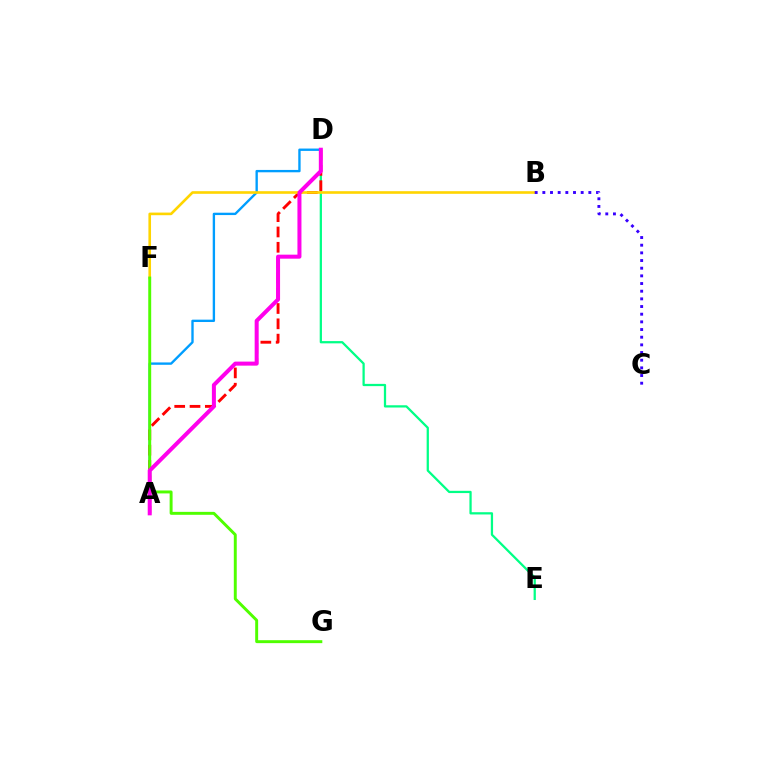{('D', 'E'): [{'color': '#00ff86', 'line_style': 'solid', 'thickness': 1.62}], ('A', 'D'): [{'color': '#009eff', 'line_style': 'solid', 'thickness': 1.7}, {'color': '#ff0000', 'line_style': 'dashed', 'thickness': 2.08}, {'color': '#ff00ed', 'line_style': 'solid', 'thickness': 2.89}], ('B', 'F'): [{'color': '#ffd500', 'line_style': 'solid', 'thickness': 1.89}], ('F', 'G'): [{'color': '#4fff00', 'line_style': 'solid', 'thickness': 2.12}], ('B', 'C'): [{'color': '#3700ff', 'line_style': 'dotted', 'thickness': 2.08}]}